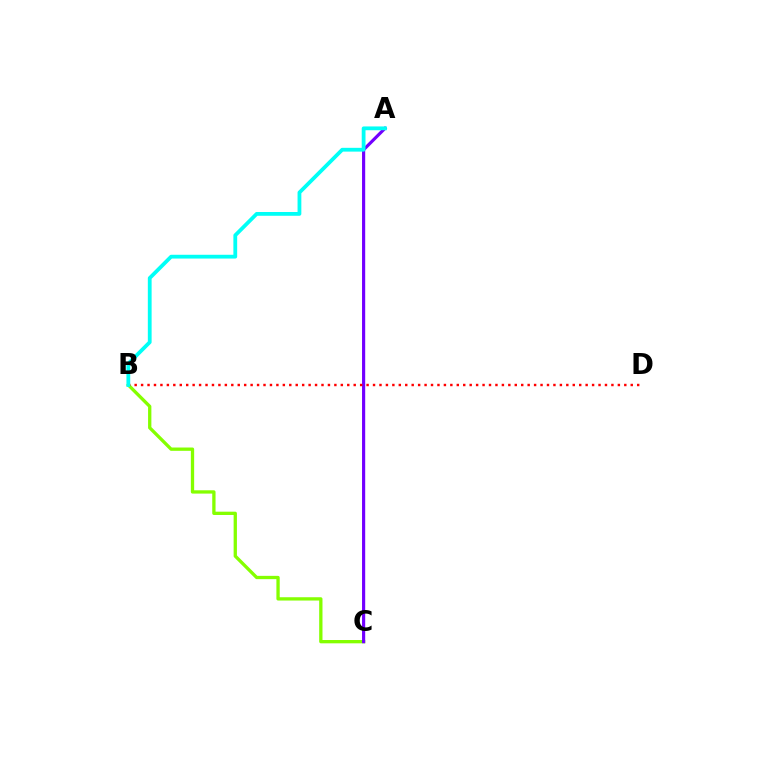{('B', 'C'): [{'color': '#84ff00', 'line_style': 'solid', 'thickness': 2.38}], ('A', 'C'): [{'color': '#7200ff', 'line_style': 'solid', 'thickness': 2.27}], ('B', 'D'): [{'color': '#ff0000', 'line_style': 'dotted', 'thickness': 1.75}], ('A', 'B'): [{'color': '#00fff6', 'line_style': 'solid', 'thickness': 2.73}]}